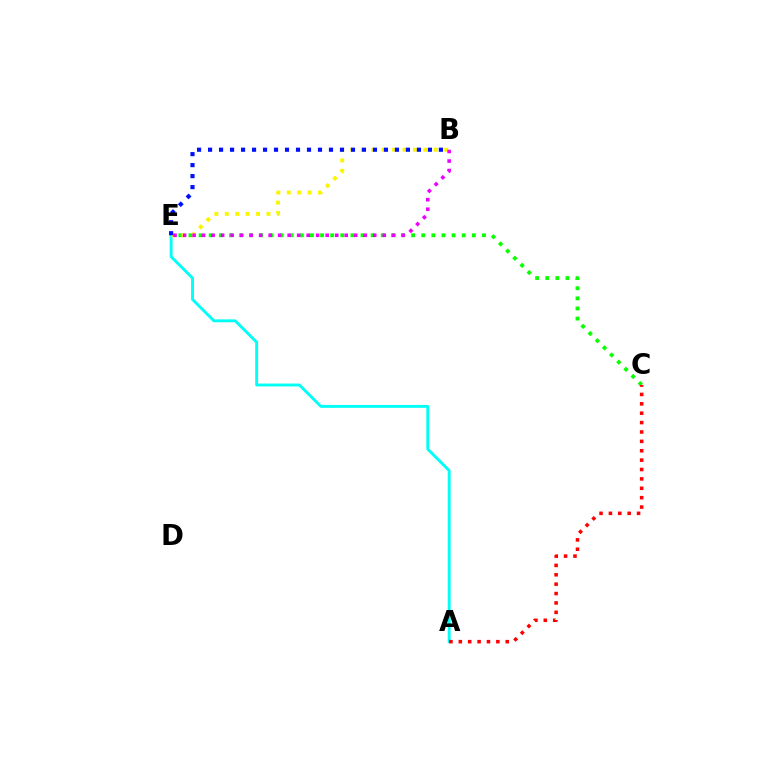{('A', 'E'): [{'color': '#00fff6', 'line_style': 'solid', 'thickness': 2.08}], ('C', 'E'): [{'color': '#08ff00', 'line_style': 'dotted', 'thickness': 2.75}], ('B', 'E'): [{'color': '#fcf500', 'line_style': 'dotted', 'thickness': 2.83}, {'color': '#ee00ff', 'line_style': 'dotted', 'thickness': 2.58}, {'color': '#0010ff', 'line_style': 'dotted', 'thickness': 2.99}], ('A', 'C'): [{'color': '#ff0000', 'line_style': 'dotted', 'thickness': 2.55}]}